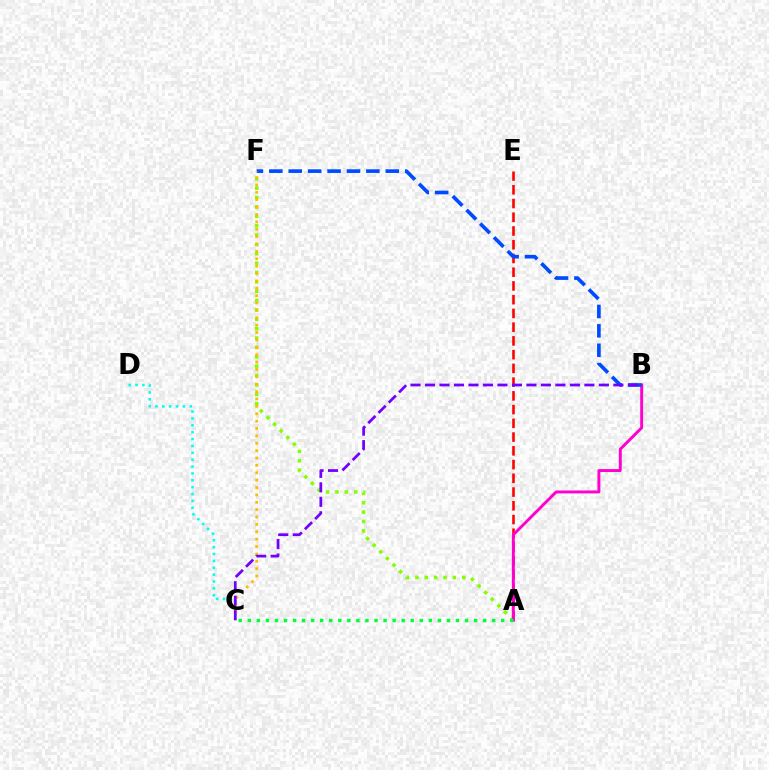{('A', 'E'): [{'color': '#ff0000', 'line_style': 'dashed', 'thickness': 1.87}], ('A', 'F'): [{'color': '#84ff00', 'line_style': 'dotted', 'thickness': 2.54}], ('A', 'B'): [{'color': '#ff00cf', 'line_style': 'solid', 'thickness': 2.11}], ('A', 'C'): [{'color': '#00ff39', 'line_style': 'dotted', 'thickness': 2.46}], ('B', 'F'): [{'color': '#004bff', 'line_style': 'dashed', 'thickness': 2.64}], ('C', 'D'): [{'color': '#00fff6', 'line_style': 'dotted', 'thickness': 1.87}], ('C', 'F'): [{'color': '#ffbd00', 'line_style': 'dotted', 'thickness': 2.01}], ('B', 'C'): [{'color': '#7200ff', 'line_style': 'dashed', 'thickness': 1.97}]}